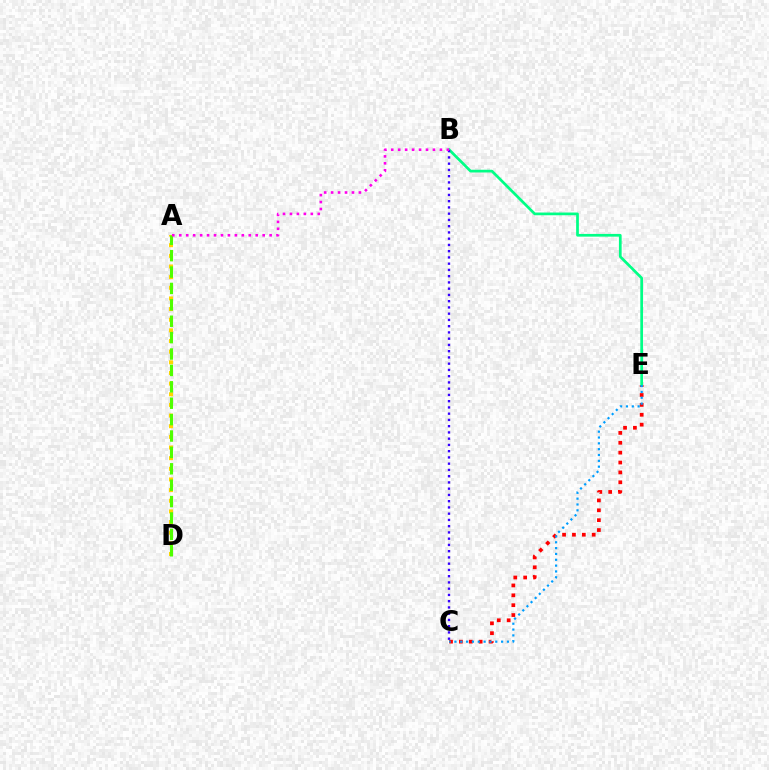{('C', 'E'): [{'color': '#ff0000', 'line_style': 'dotted', 'thickness': 2.68}, {'color': '#009eff', 'line_style': 'dotted', 'thickness': 1.58}], ('B', 'E'): [{'color': '#00ff86', 'line_style': 'solid', 'thickness': 1.96}], ('A', 'D'): [{'color': '#ffd500', 'line_style': 'dotted', 'thickness': 2.89}, {'color': '#4fff00', 'line_style': 'dashed', 'thickness': 2.23}], ('B', 'C'): [{'color': '#3700ff', 'line_style': 'dotted', 'thickness': 1.7}], ('A', 'B'): [{'color': '#ff00ed', 'line_style': 'dotted', 'thickness': 1.89}]}